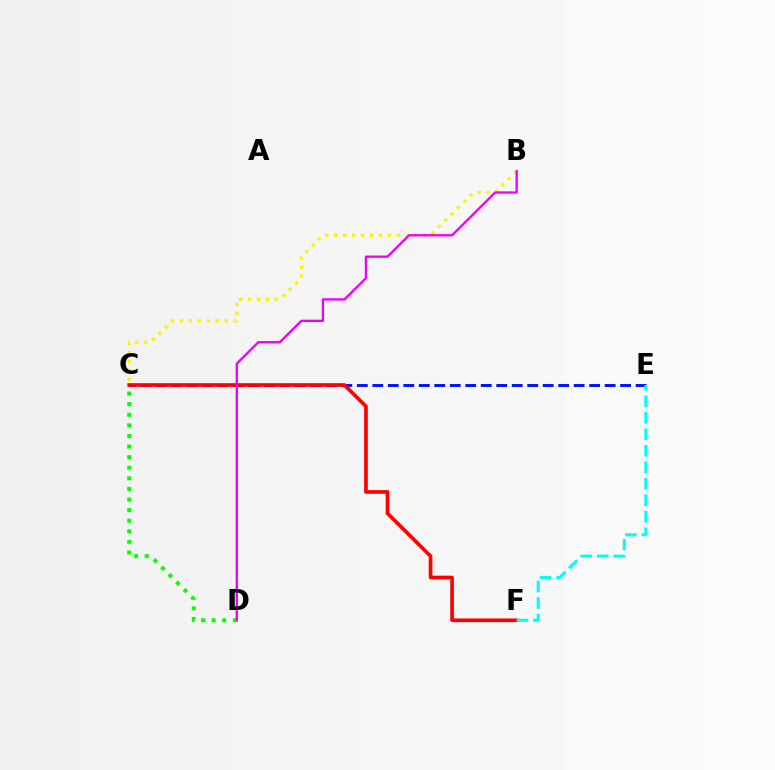{('C', 'D'): [{'color': '#08ff00', 'line_style': 'dotted', 'thickness': 2.88}], ('C', 'E'): [{'color': '#0010ff', 'line_style': 'dashed', 'thickness': 2.1}], ('B', 'C'): [{'color': '#fcf500', 'line_style': 'dotted', 'thickness': 2.43}], ('C', 'F'): [{'color': '#ff0000', 'line_style': 'solid', 'thickness': 2.64}], ('B', 'D'): [{'color': '#ee00ff', 'line_style': 'solid', 'thickness': 1.68}], ('E', 'F'): [{'color': '#00fff6', 'line_style': 'dashed', 'thickness': 2.24}]}